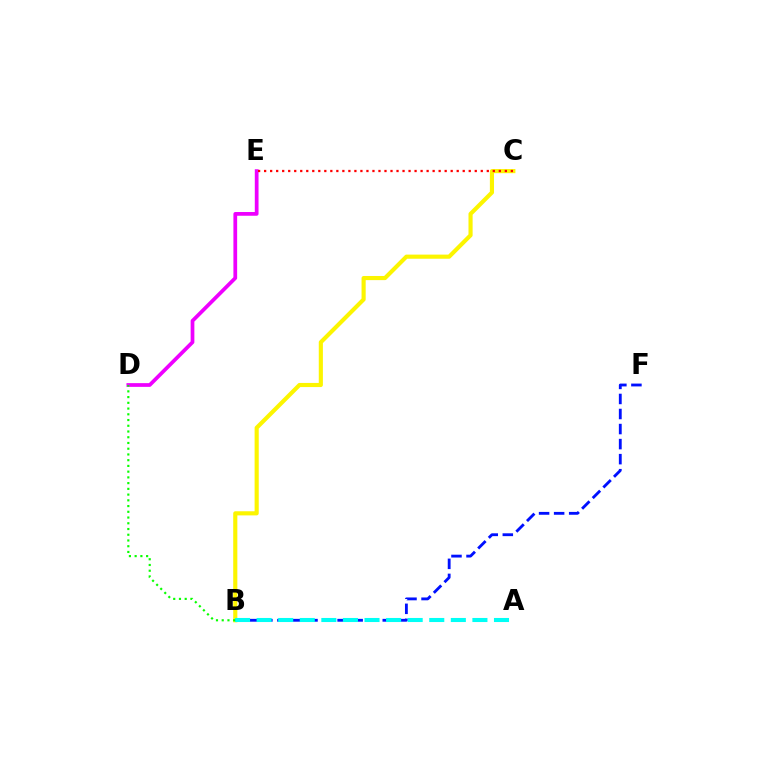{('B', 'F'): [{'color': '#0010ff', 'line_style': 'dashed', 'thickness': 2.04}], ('B', 'C'): [{'color': '#fcf500', 'line_style': 'solid', 'thickness': 2.97}], ('D', 'E'): [{'color': '#ee00ff', 'line_style': 'solid', 'thickness': 2.69}], ('C', 'E'): [{'color': '#ff0000', 'line_style': 'dotted', 'thickness': 1.64}], ('A', 'B'): [{'color': '#00fff6', 'line_style': 'dashed', 'thickness': 2.93}], ('B', 'D'): [{'color': '#08ff00', 'line_style': 'dotted', 'thickness': 1.56}]}